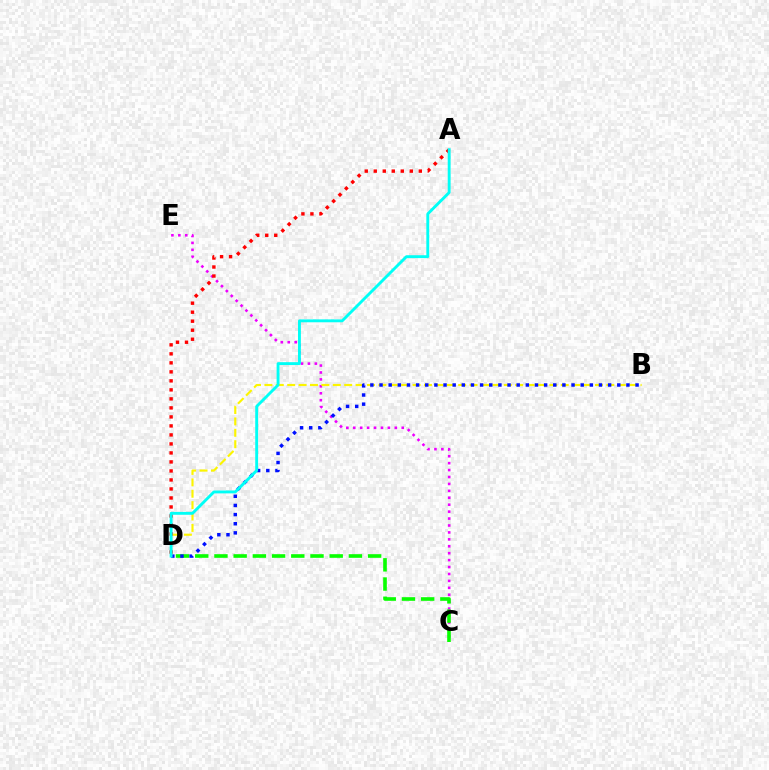{('C', 'E'): [{'color': '#ee00ff', 'line_style': 'dotted', 'thickness': 1.88}], ('B', 'D'): [{'color': '#fcf500', 'line_style': 'dashed', 'thickness': 1.55}, {'color': '#0010ff', 'line_style': 'dotted', 'thickness': 2.48}], ('C', 'D'): [{'color': '#08ff00', 'line_style': 'dashed', 'thickness': 2.61}], ('A', 'D'): [{'color': '#ff0000', 'line_style': 'dotted', 'thickness': 2.45}, {'color': '#00fff6', 'line_style': 'solid', 'thickness': 2.07}]}